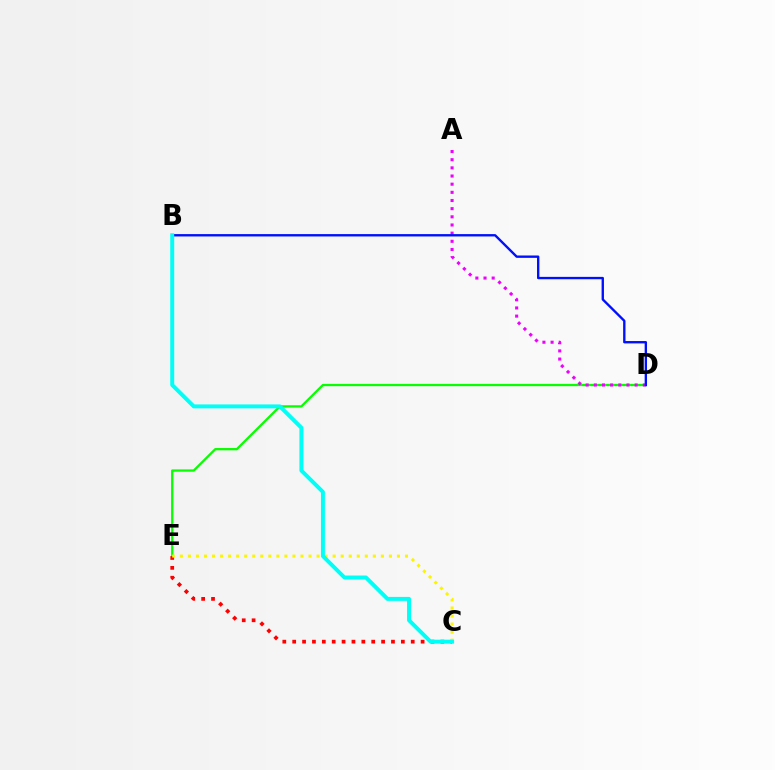{('D', 'E'): [{'color': '#08ff00', 'line_style': 'solid', 'thickness': 1.65}], ('A', 'D'): [{'color': '#ee00ff', 'line_style': 'dotted', 'thickness': 2.22}], ('C', 'E'): [{'color': '#ff0000', 'line_style': 'dotted', 'thickness': 2.68}, {'color': '#fcf500', 'line_style': 'dotted', 'thickness': 2.18}], ('B', 'D'): [{'color': '#0010ff', 'line_style': 'solid', 'thickness': 1.7}], ('B', 'C'): [{'color': '#00fff6', 'line_style': 'solid', 'thickness': 2.84}]}